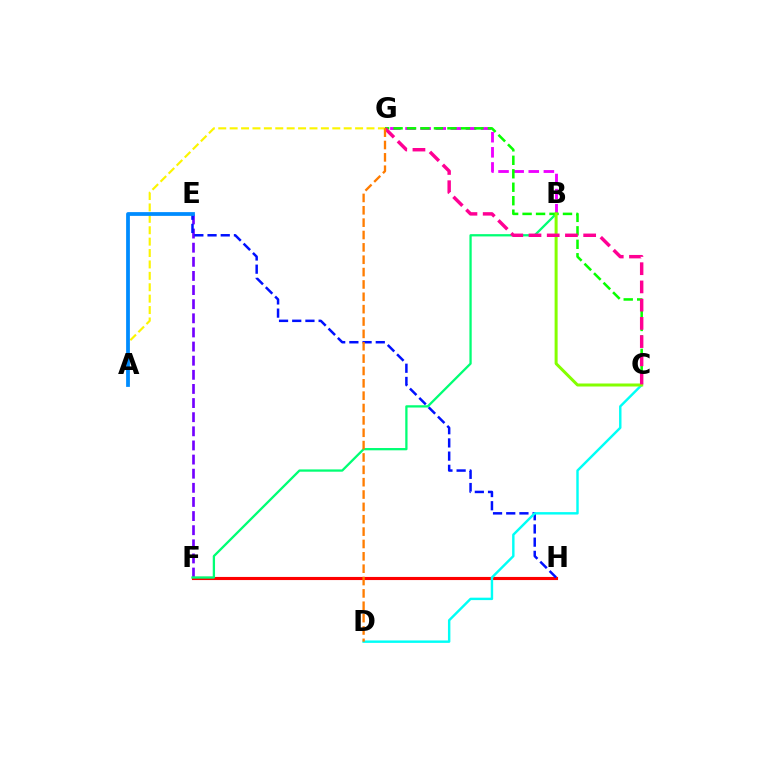{('E', 'F'): [{'color': '#7200ff', 'line_style': 'dashed', 'thickness': 1.92}], ('F', 'H'): [{'color': '#ff0000', 'line_style': 'solid', 'thickness': 2.24}], ('A', 'G'): [{'color': '#fcf500', 'line_style': 'dashed', 'thickness': 1.55}], ('E', 'H'): [{'color': '#0010ff', 'line_style': 'dashed', 'thickness': 1.79}], ('B', 'F'): [{'color': '#00ff74', 'line_style': 'solid', 'thickness': 1.64}], ('B', 'G'): [{'color': '#ee00ff', 'line_style': 'dashed', 'thickness': 2.05}], ('C', 'G'): [{'color': '#08ff00', 'line_style': 'dashed', 'thickness': 1.83}, {'color': '#ff0094', 'line_style': 'dashed', 'thickness': 2.48}], ('C', 'D'): [{'color': '#00fff6', 'line_style': 'solid', 'thickness': 1.75}], ('B', 'C'): [{'color': '#84ff00', 'line_style': 'solid', 'thickness': 2.16}], ('A', 'E'): [{'color': '#008cff', 'line_style': 'solid', 'thickness': 2.71}], ('D', 'G'): [{'color': '#ff7c00', 'line_style': 'dashed', 'thickness': 1.68}]}